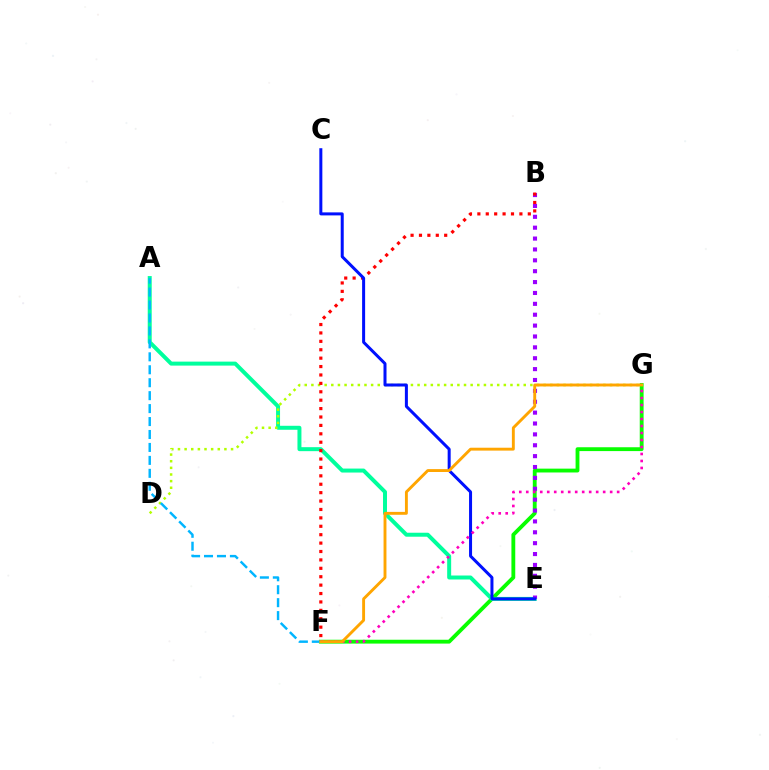{('F', 'G'): [{'color': '#08ff00', 'line_style': 'solid', 'thickness': 2.76}, {'color': '#ff00bd', 'line_style': 'dotted', 'thickness': 1.9}, {'color': '#ffa500', 'line_style': 'solid', 'thickness': 2.08}], ('A', 'E'): [{'color': '#00ff9d', 'line_style': 'solid', 'thickness': 2.86}], ('D', 'G'): [{'color': '#b3ff00', 'line_style': 'dotted', 'thickness': 1.8}], ('B', 'E'): [{'color': '#9b00ff', 'line_style': 'dotted', 'thickness': 2.96}], ('B', 'F'): [{'color': '#ff0000', 'line_style': 'dotted', 'thickness': 2.28}], ('C', 'E'): [{'color': '#0010ff', 'line_style': 'solid', 'thickness': 2.17}], ('A', 'F'): [{'color': '#00b5ff', 'line_style': 'dashed', 'thickness': 1.76}]}